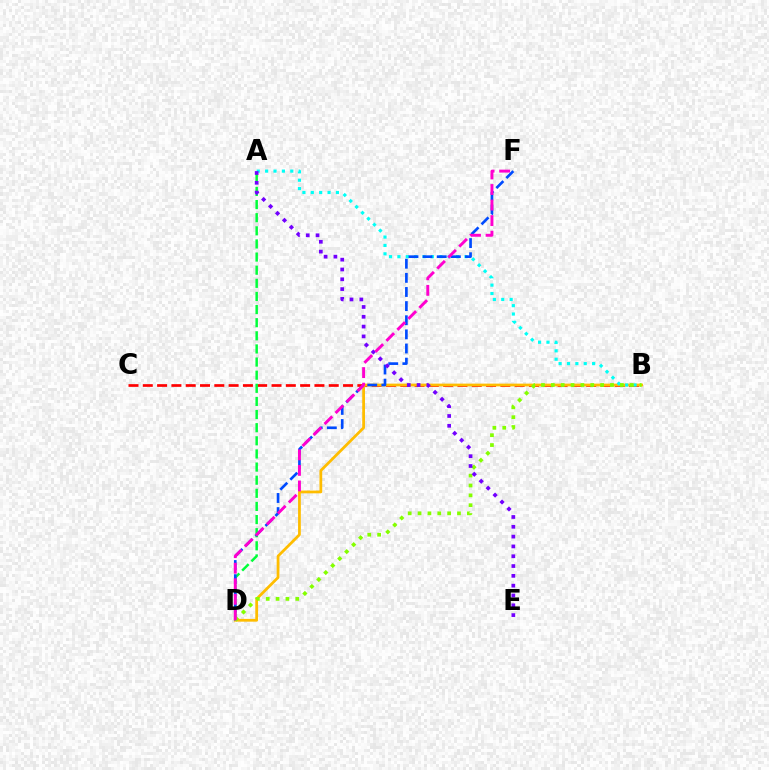{('B', 'C'): [{'color': '#ff0000', 'line_style': 'dashed', 'thickness': 1.94}], ('B', 'D'): [{'color': '#ffbd00', 'line_style': 'solid', 'thickness': 1.99}, {'color': '#84ff00', 'line_style': 'dotted', 'thickness': 2.68}], ('A', 'D'): [{'color': '#00ff39', 'line_style': 'dashed', 'thickness': 1.78}], ('A', 'B'): [{'color': '#00fff6', 'line_style': 'dotted', 'thickness': 2.28}], ('D', 'F'): [{'color': '#004bff', 'line_style': 'dashed', 'thickness': 1.92}, {'color': '#ff00cf', 'line_style': 'dashed', 'thickness': 2.11}], ('A', 'E'): [{'color': '#7200ff', 'line_style': 'dotted', 'thickness': 2.67}]}